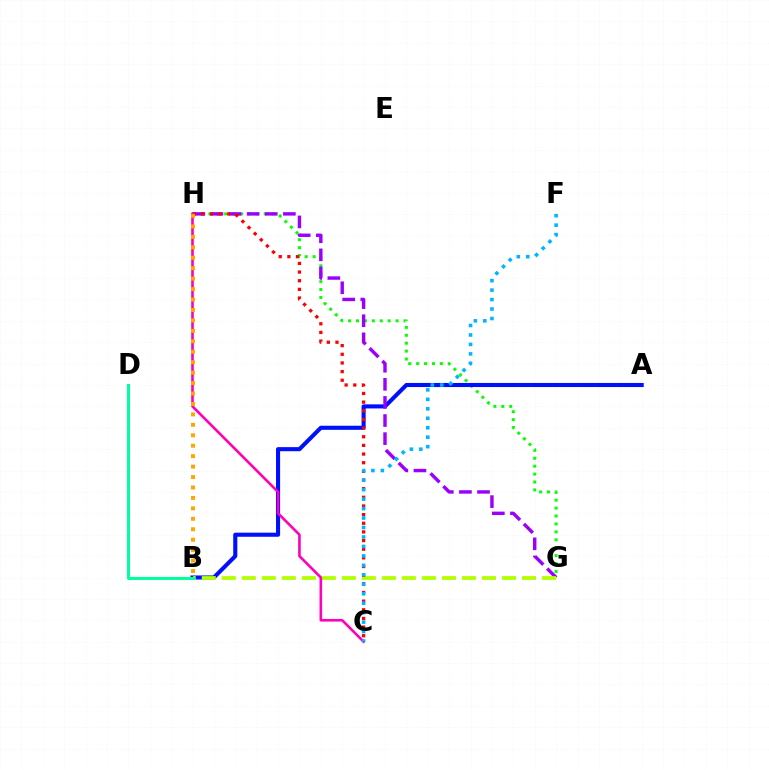{('G', 'H'): [{'color': '#08ff00', 'line_style': 'dotted', 'thickness': 2.15}, {'color': '#9b00ff', 'line_style': 'dashed', 'thickness': 2.46}], ('A', 'B'): [{'color': '#0010ff', 'line_style': 'solid', 'thickness': 2.94}], ('B', 'G'): [{'color': '#b3ff00', 'line_style': 'dashed', 'thickness': 2.72}], ('C', 'H'): [{'color': '#ff0000', 'line_style': 'dotted', 'thickness': 2.35}, {'color': '#ff00bd', 'line_style': 'solid', 'thickness': 1.89}], ('C', 'F'): [{'color': '#00b5ff', 'line_style': 'dotted', 'thickness': 2.57}], ('B', 'H'): [{'color': '#ffa500', 'line_style': 'dotted', 'thickness': 2.84}], ('B', 'D'): [{'color': '#00ff9d', 'line_style': 'solid', 'thickness': 2.16}]}